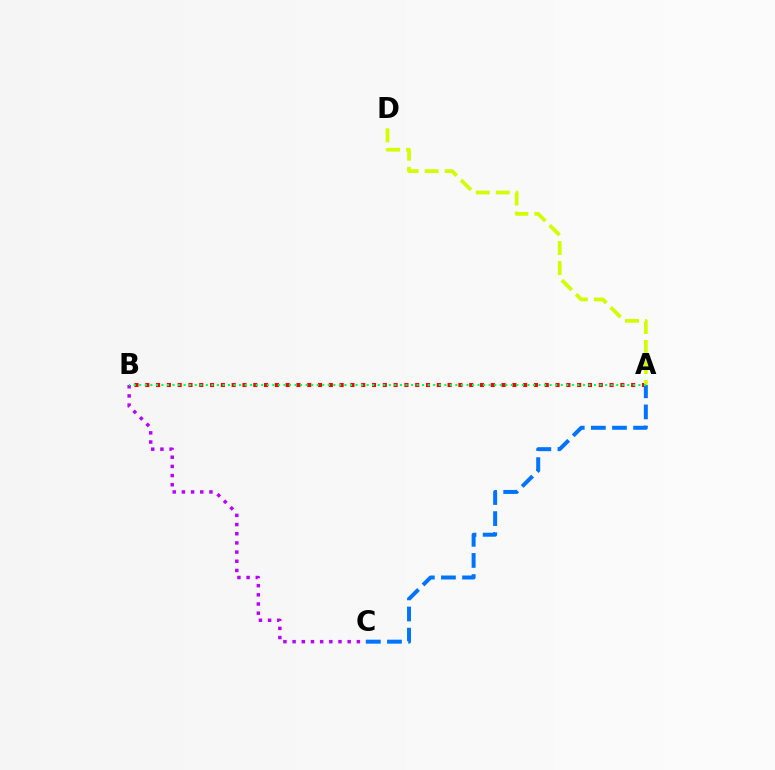{('A', 'B'): [{'color': '#ff0000', 'line_style': 'dotted', 'thickness': 2.93}, {'color': '#00ff5c', 'line_style': 'dotted', 'thickness': 1.51}], ('A', 'C'): [{'color': '#0074ff', 'line_style': 'dashed', 'thickness': 2.87}], ('A', 'D'): [{'color': '#d1ff00', 'line_style': 'dashed', 'thickness': 2.72}], ('B', 'C'): [{'color': '#b900ff', 'line_style': 'dotted', 'thickness': 2.49}]}